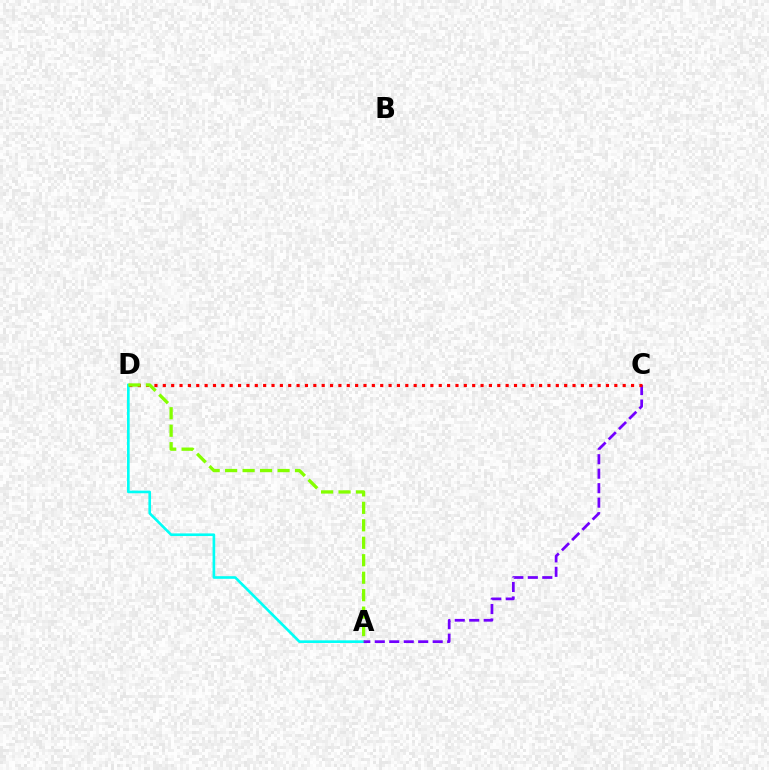{('A', 'D'): [{'color': '#00fff6', 'line_style': 'solid', 'thickness': 1.9}, {'color': '#84ff00', 'line_style': 'dashed', 'thickness': 2.37}], ('A', 'C'): [{'color': '#7200ff', 'line_style': 'dashed', 'thickness': 1.97}], ('C', 'D'): [{'color': '#ff0000', 'line_style': 'dotted', 'thickness': 2.27}]}